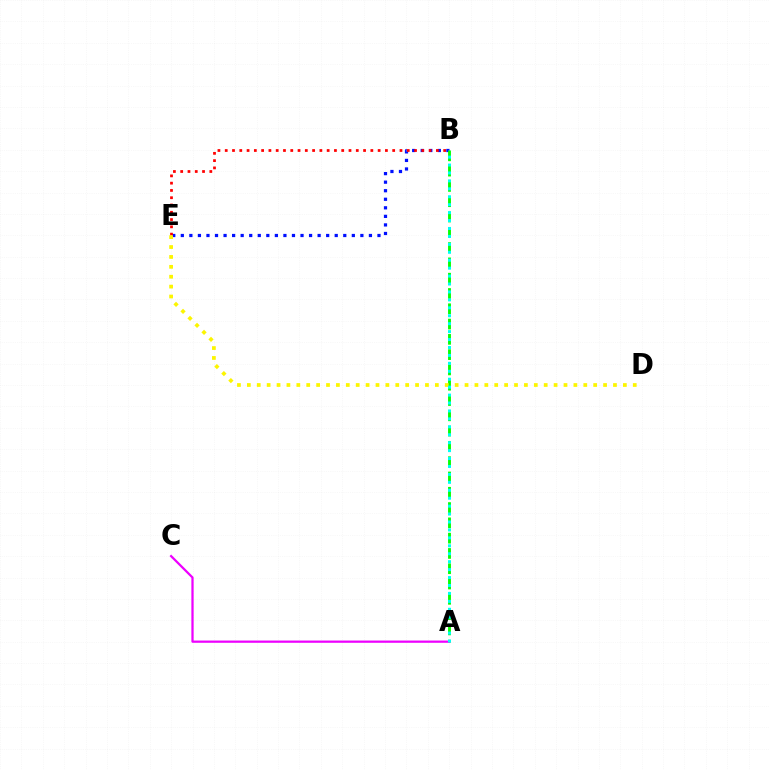{('B', 'E'): [{'color': '#0010ff', 'line_style': 'dotted', 'thickness': 2.32}, {'color': '#ff0000', 'line_style': 'dotted', 'thickness': 1.98}], ('A', 'B'): [{'color': '#08ff00', 'line_style': 'dashed', 'thickness': 2.08}, {'color': '#00fff6', 'line_style': 'dotted', 'thickness': 2.16}], ('A', 'C'): [{'color': '#ee00ff', 'line_style': 'solid', 'thickness': 1.62}], ('D', 'E'): [{'color': '#fcf500', 'line_style': 'dotted', 'thickness': 2.69}]}